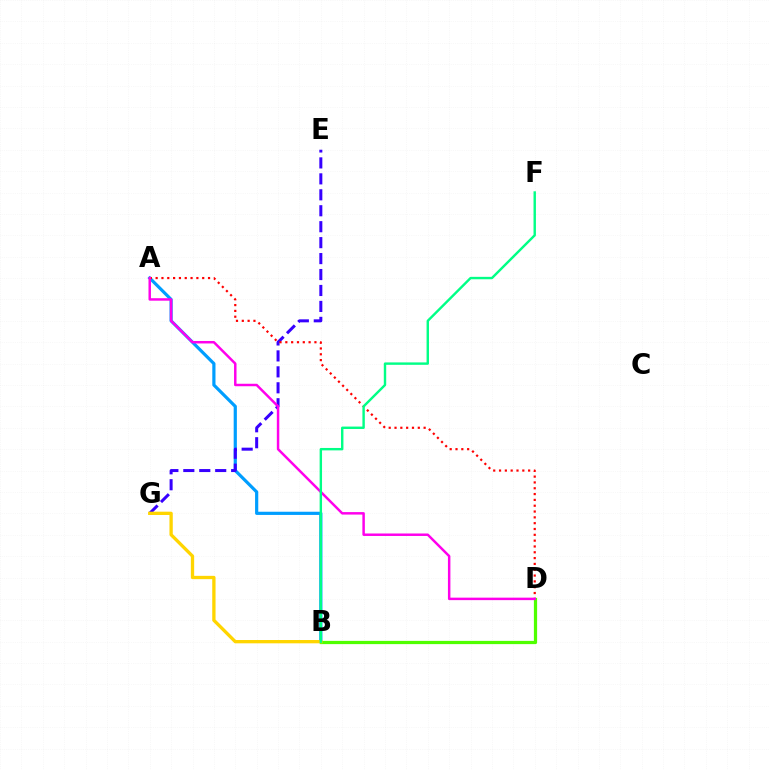{('A', 'B'): [{'color': '#009eff', 'line_style': 'solid', 'thickness': 2.3}], ('B', 'D'): [{'color': '#4fff00', 'line_style': 'solid', 'thickness': 2.33}], ('E', 'G'): [{'color': '#3700ff', 'line_style': 'dashed', 'thickness': 2.17}], ('A', 'D'): [{'color': '#ff0000', 'line_style': 'dotted', 'thickness': 1.58}, {'color': '#ff00ed', 'line_style': 'solid', 'thickness': 1.78}], ('B', 'G'): [{'color': '#ffd500', 'line_style': 'solid', 'thickness': 2.38}], ('B', 'F'): [{'color': '#00ff86', 'line_style': 'solid', 'thickness': 1.74}]}